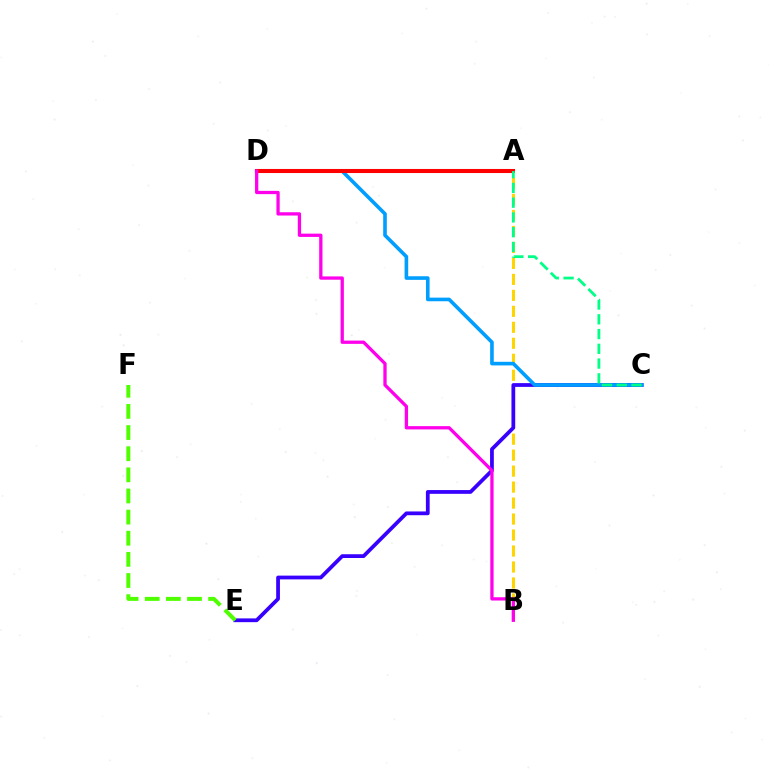{('A', 'B'): [{'color': '#ffd500', 'line_style': 'dashed', 'thickness': 2.17}], ('C', 'E'): [{'color': '#3700ff', 'line_style': 'solid', 'thickness': 2.7}], ('C', 'D'): [{'color': '#009eff', 'line_style': 'solid', 'thickness': 2.6}], ('A', 'D'): [{'color': '#ff0000', 'line_style': 'solid', 'thickness': 2.92}], ('A', 'C'): [{'color': '#00ff86', 'line_style': 'dashed', 'thickness': 2.01}], ('B', 'D'): [{'color': '#ff00ed', 'line_style': 'solid', 'thickness': 2.36}], ('E', 'F'): [{'color': '#4fff00', 'line_style': 'dashed', 'thickness': 2.87}]}